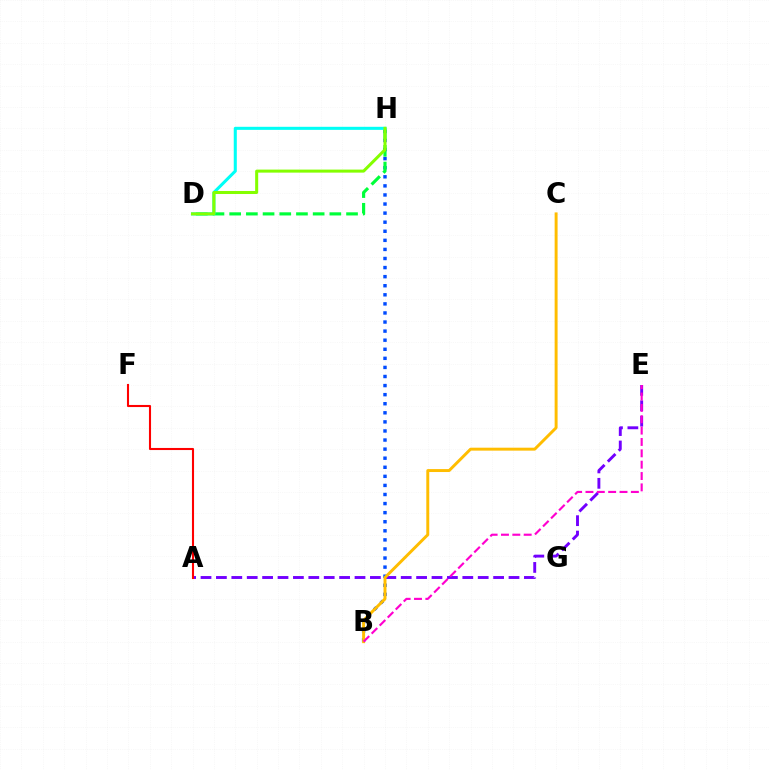{('A', 'E'): [{'color': '#7200ff', 'line_style': 'dashed', 'thickness': 2.09}], ('B', 'H'): [{'color': '#004bff', 'line_style': 'dotted', 'thickness': 2.47}], ('D', 'H'): [{'color': '#00ff39', 'line_style': 'dashed', 'thickness': 2.27}, {'color': '#00fff6', 'line_style': 'solid', 'thickness': 2.2}, {'color': '#84ff00', 'line_style': 'solid', 'thickness': 2.18}], ('B', 'C'): [{'color': '#ffbd00', 'line_style': 'solid', 'thickness': 2.12}], ('A', 'F'): [{'color': '#ff0000', 'line_style': 'solid', 'thickness': 1.51}], ('B', 'E'): [{'color': '#ff00cf', 'line_style': 'dashed', 'thickness': 1.54}]}